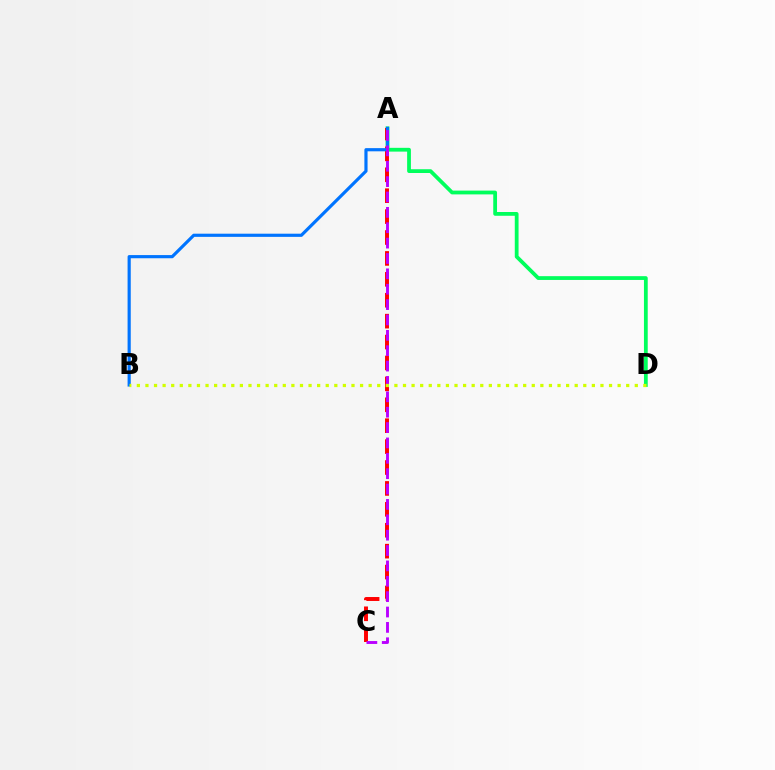{('A', 'D'): [{'color': '#00ff5c', 'line_style': 'solid', 'thickness': 2.72}], ('A', 'C'): [{'color': '#ff0000', 'line_style': 'dashed', 'thickness': 2.84}, {'color': '#b900ff', 'line_style': 'dashed', 'thickness': 2.09}], ('A', 'B'): [{'color': '#0074ff', 'line_style': 'solid', 'thickness': 2.28}], ('B', 'D'): [{'color': '#d1ff00', 'line_style': 'dotted', 'thickness': 2.33}]}